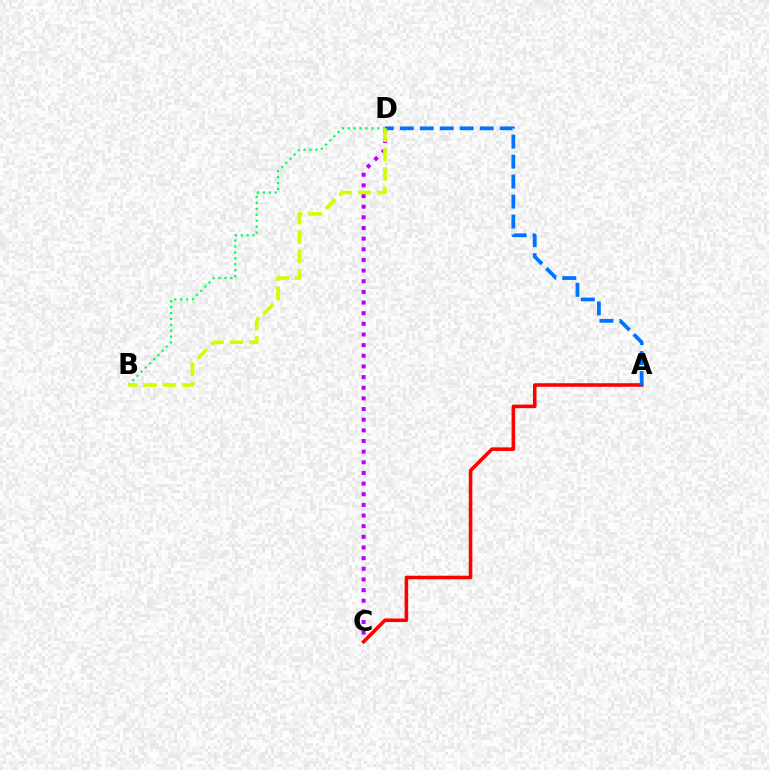{('C', 'D'): [{'color': '#b900ff', 'line_style': 'dotted', 'thickness': 2.89}], ('A', 'C'): [{'color': '#ff0000', 'line_style': 'solid', 'thickness': 2.56}], ('A', 'D'): [{'color': '#0074ff', 'line_style': 'dashed', 'thickness': 2.71}], ('B', 'D'): [{'color': '#00ff5c', 'line_style': 'dotted', 'thickness': 1.6}, {'color': '#d1ff00', 'line_style': 'dashed', 'thickness': 2.64}]}